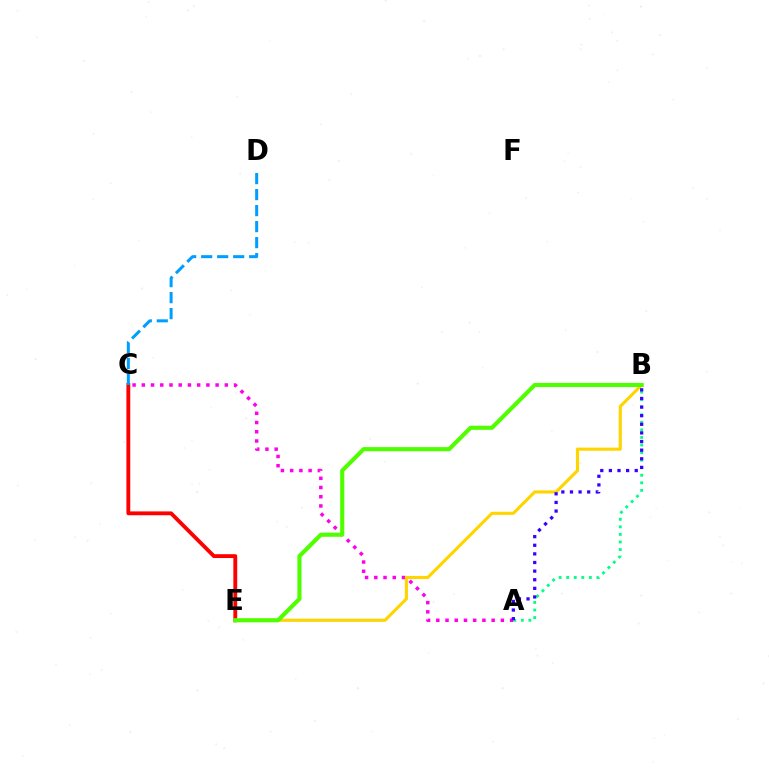{('C', 'E'): [{'color': '#ff0000', 'line_style': 'solid', 'thickness': 2.77}], ('A', 'C'): [{'color': '#ff00ed', 'line_style': 'dotted', 'thickness': 2.51}], ('A', 'B'): [{'color': '#00ff86', 'line_style': 'dotted', 'thickness': 2.05}, {'color': '#3700ff', 'line_style': 'dotted', 'thickness': 2.34}], ('C', 'D'): [{'color': '#009eff', 'line_style': 'dashed', 'thickness': 2.17}], ('B', 'E'): [{'color': '#ffd500', 'line_style': 'solid', 'thickness': 2.25}, {'color': '#4fff00', 'line_style': 'solid', 'thickness': 2.96}]}